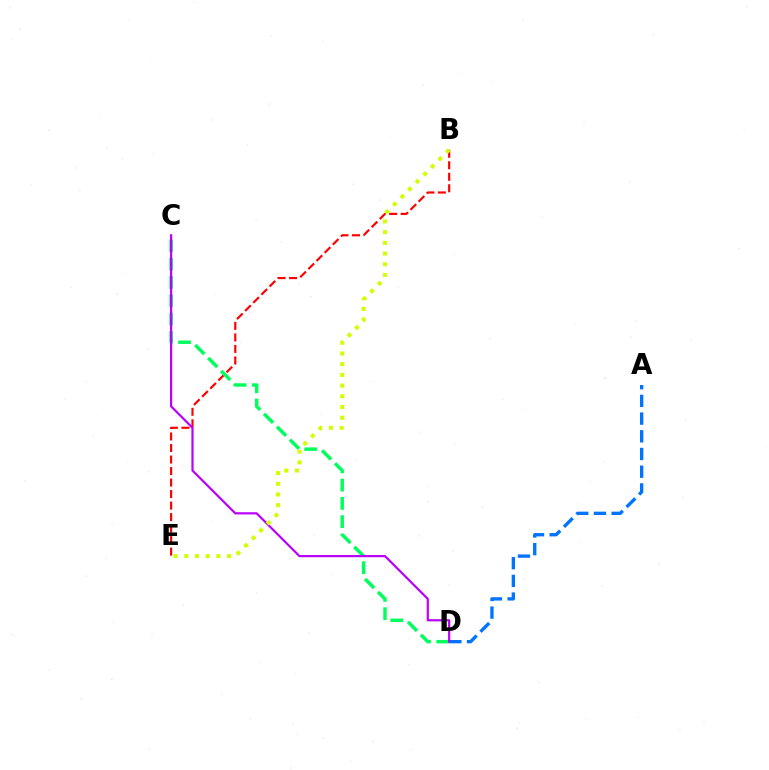{('B', 'E'): [{'color': '#ff0000', 'line_style': 'dashed', 'thickness': 1.56}, {'color': '#d1ff00', 'line_style': 'dotted', 'thickness': 2.91}], ('A', 'D'): [{'color': '#0074ff', 'line_style': 'dashed', 'thickness': 2.41}], ('C', 'D'): [{'color': '#00ff5c', 'line_style': 'dashed', 'thickness': 2.49}, {'color': '#b900ff', 'line_style': 'solid', 'thickness': 1.58}]}